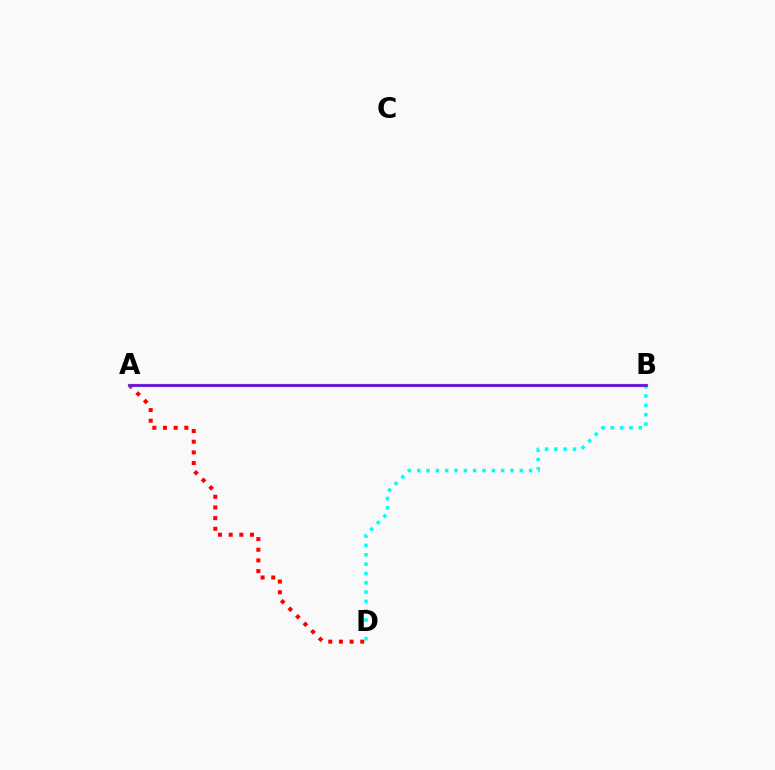{('A', 'D'): [{'color': '#ff0000', 'line_style': 'dotted', 'thickness': 2.9}], ('A', 'B'): [{'color': '#84ff00', 'line_style': 'solid', 'thickness': 2.42}, {'color': '#7200ff', 'line_style': 'solid', 'thickness': 1.93}], ('B', 'D'): [{'color': '#00fff6', 'line_style': 'dotted', 'thickness': 2.53}]}